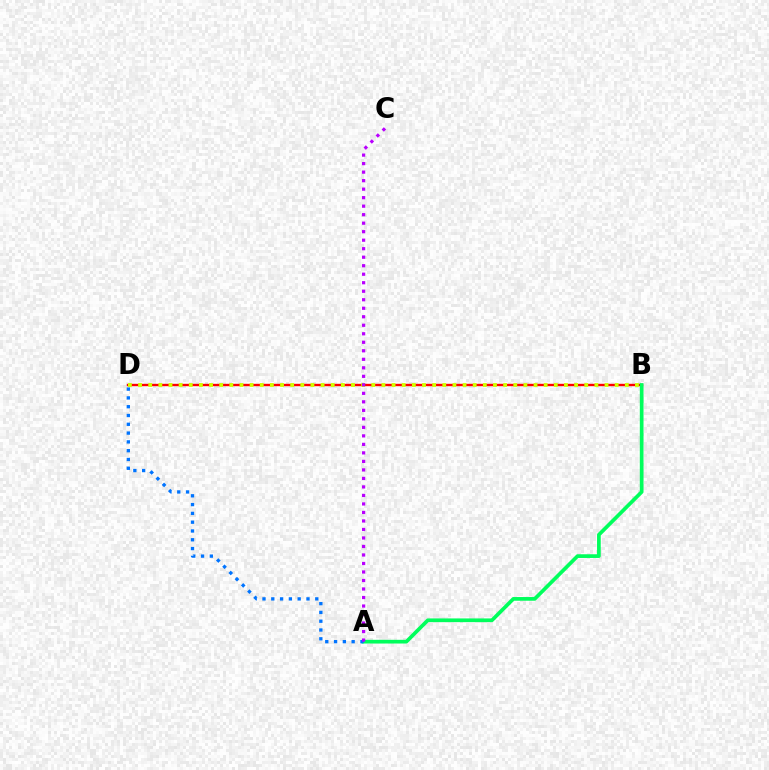{('B', 'D'): [{'color': '#ff0000', 'line_style': 'solid', 'thickness': 1.72}, {'color': '#d1ff00', 'line_style': 'dotted', 'thickness': 2.76}], ('A', 'B'): [{'color': '#00ff5c', 'line_style': 'solid', 'thickness': 2.67}], ('A', 'D'): [{'color': '#0074ff', 'line_style': 'dotted', 'thickness': 2.39}], ('A', 'C'): [{'color': '#b900ff', 'line_style': 'dotted', 'thickness': 2.31}]}